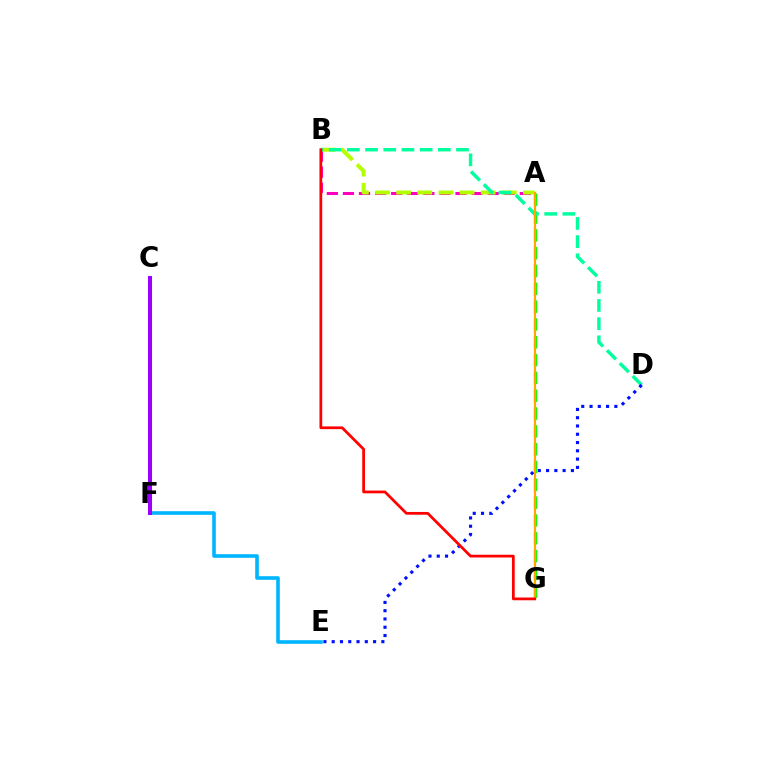{('A', 'B'): [{'color': '#ff00bd', 'line_style': 'dashed', 'thickness': 2.18}, {'color': '#b3ff00', 'line_style': 'dashed', 'thickness': 2.87}], ('A', 'G'): [{'color': '#08ff00', 'line_style': 'dashed', 'thickness': 2.42}, {'color': '#ffa500', 'line_style': 'solid', 'thickness': 1.55}], ('B', 'D'): [{'color': '#00ff9d', 'line_style': 'dashed', 'thickness': 2.47}], ('E', 'F'): [{'color': '#00b5ff', 'line_style': 'solid', 'thickness': 2.59}], ('D', 'E'): [{'color': '#0010ff', 'line_style': 'dotted', 'thickness': 2.25}], ('B', 'G'): [{'color': '#ff0000', 'line_style': 'solid', 'thickness': 1.98}], ('C', 'F'): [{'color': '#9b00ff', 'line_style': 'solid', 'thickness': 2.91}]}